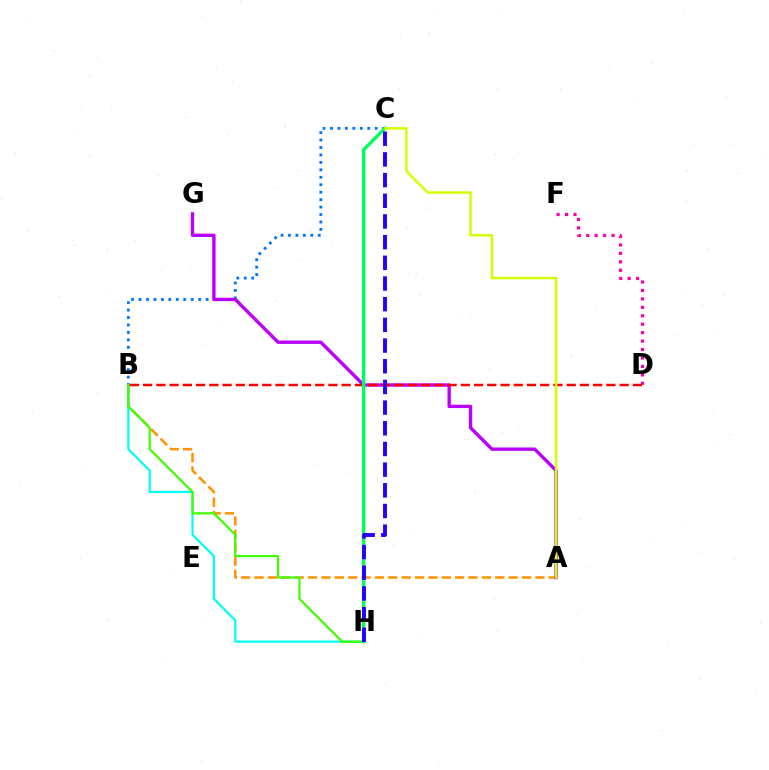{('A', 'B'): [{'color': '#ff9400', 'line_style': 'dashed', 'thickness': 1.82}], ('B', 'H'): [{'color': '#00fff6', 'line_style': 'solid', 'thickness': 1.59}, {'color': '#3dff00', 'line_style': 'solid', 'thickness': 1.59}], ('B', 'C'): [{'color': '#0074ff', 'line_style': 'dotted', 'thickness': 2.02}], ('D', 'F'): [{'color': '#ff00ac', 'line_style': 'dotted', 'thickness': 2.29}], ('A', 'G'): [{'color': '#b900ff', 'line_style': 'solid', 'thickness': 2.42}], ('B', 'D'): [{'color': '#ff0000', 'line_style': 'dashed', 'thickness': 1.8}], ('C', 'H'): [{'color': '#00ff5c', 'line_style': 'solid', 'thickness': 2.44}, {'color': '#2500ff', 'line_style': 'dashed', 'thickness': 2.81}], ('A', 'C'): [{'color': '#d1ff00', 'line_style': 'solid', 'thickness': 1.78}]}